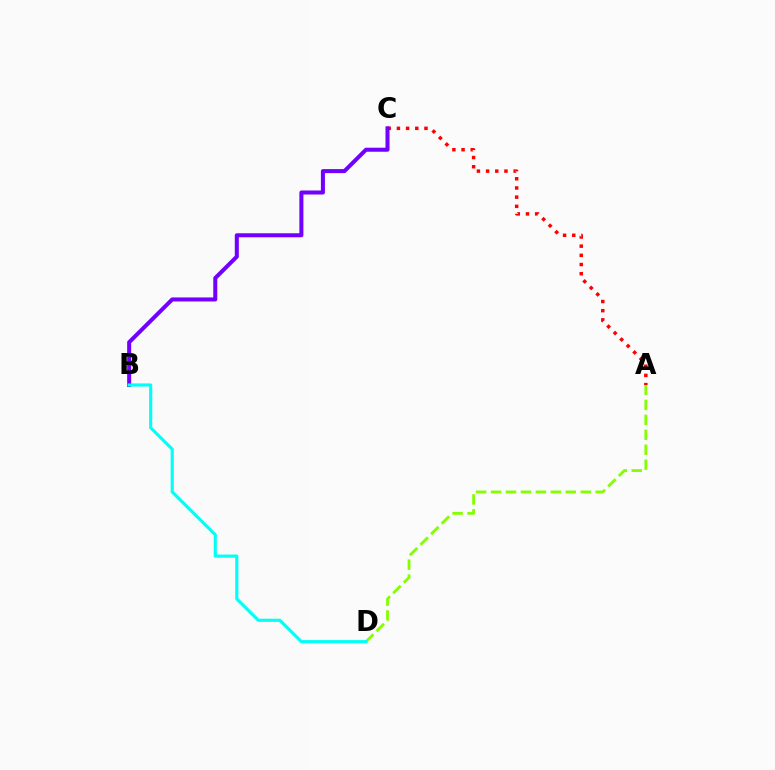{('A', 'C'): [{'color': '#ff0000', 'line_style': 'dotted', 'thickness': 2.5}], ('A', 'D'): [{'color': '#84ff00', 'line_style': 'dashed', 'thickness': 2.03}], ('B', 'C'): [{'color': '#7200ff', 'line_style': 'solid', 'thickness': 2.9}], ('B', 'D'): [{'color': '#00fff6', 'line_style': 'solid', 'thickness': 2.26}]}